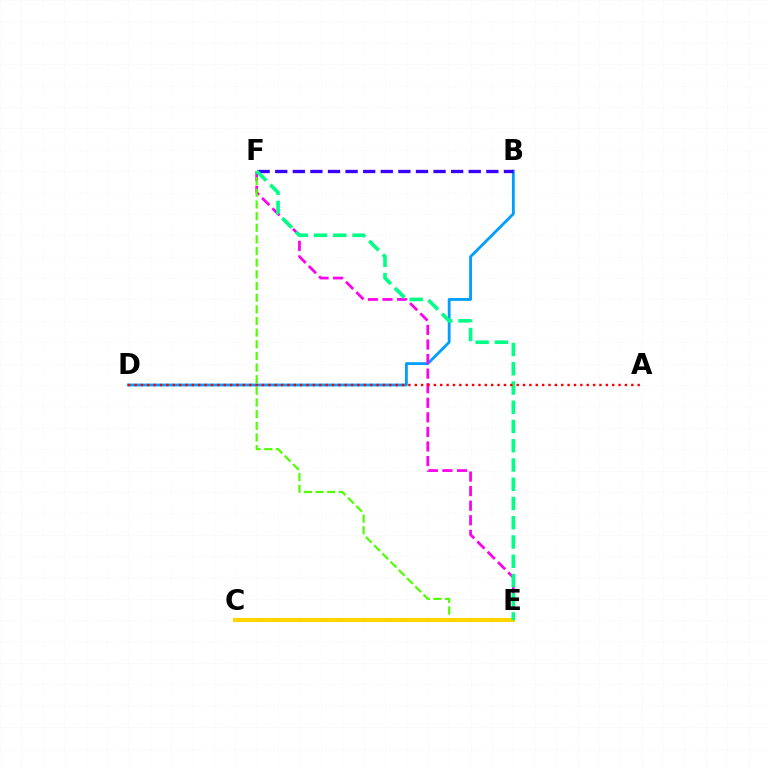{('B', 'D'): [{'color': '#009eff', 'line_style': 'solid', 'thickness': 2.03}], ('E', 'F'): [{'color': '#ff00ed', 'line_style': 'dashed', 'thickness': 1.98}, {'color': '#4fff00', 'line_style': 'dashed', 'thickness': 1.58}, {'color': '#00ff86', 'line_style': 'dashed', 'thickness': 2.61}], ('B', 'F'): [{'color': '#3700ff', 'line_style': 'dashed', 'thickness': 2.39}], ('C', 'E'): [{'color': '#ffd500', 'line_style': 'solid', 'thickness': 2.99}], ('A', 'D'): [{'color': '#ff0000', 'line_style': 'dotted', 'thickness': 1.73}]}